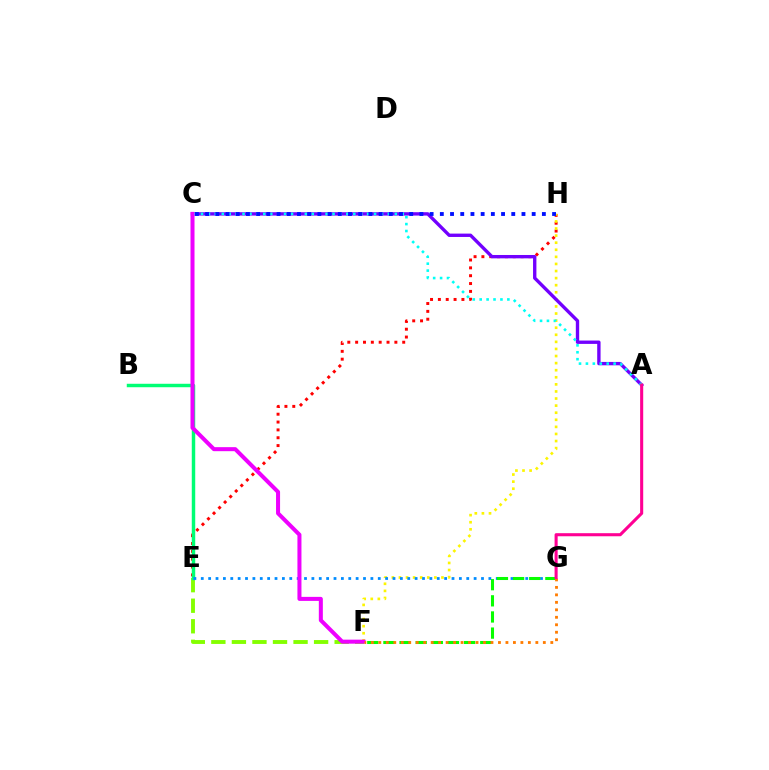{('E', 'F'): [{'color': '#84ff00', 'line_style': 'dashed', 'thickness': 2.79}], ('E', 'H'): [{'color': '#ff0000', 'line_style': 'dotted', 'thickness': 2.13}], ('F', 'H'): [{'color': '#fcf500', 'line_style': 'dotted', 'thickness': 1.92}], ('B', 'E'): [{'color': '#00ff74', 'line_style': 'solid', 'thickness': 2.49}], ('E', 'G'): [{'color': '#008cff', 'line_style': 'dotted', 'thickness': 2.0}], ('A', 'C'): [{'color': '#7200ff', 'line_style': 'solid', 'thickness': 2.42}, {'color': '#00fff6', 'line_style': 'dotted', 'thickness': 1.88}], ('F', 'G'): [{'color': '#08ff00', 'line_style': 'dashed', 'thickness': 2.19}, {'color': '#ff7c00', 'line_style': 'dotted', 'thickness': 2.03}], ('C', 'H'): [{'color': '#0010ff', 'line_style': 'dotted', 'thickness': 2.77}], ('C', 'F'): [{'color': '#ee00ff', 'line_style': 'solid', 'thickness': 2.9}], ('A', 'G'): [{'color': '#ff0094', 'line_style': 'solid', 'thickness': 2.21}]}